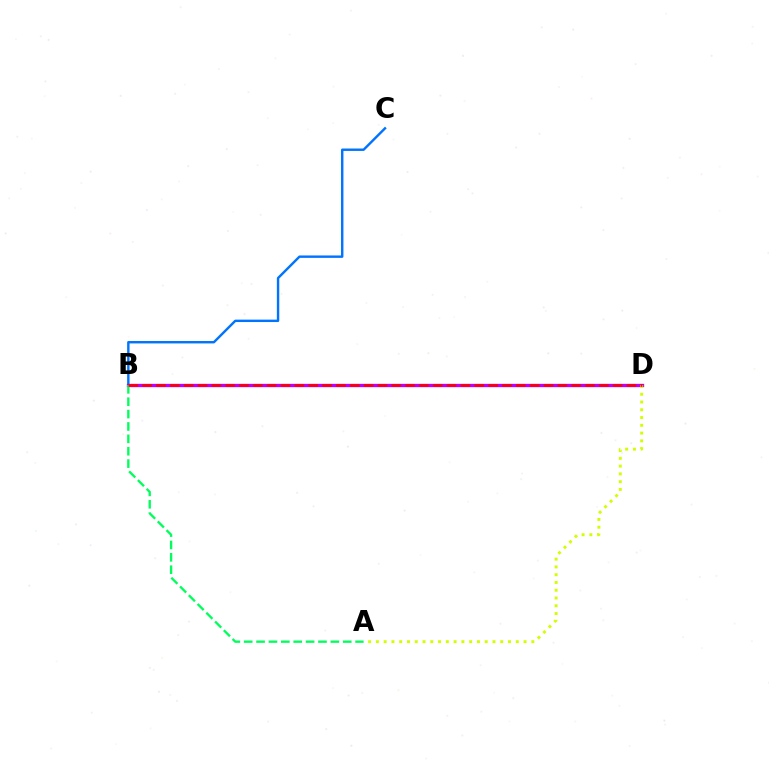{('B', 'C'): [{'color': '#0074ff', 'line_style': 'solid', 'thickness': 1.74}], ('B', 'D'): [{'color': '#b900ff', 'line_style': 'solid', 'thickness': 2.39}, {'color': '#ff0000', 'line_style': 'dashed', 'thickness': 1.88}], ('A', 'D'): [{'color': '#d1ff00', 'line_style': 'dotted', 'thickness': 2.11}], ('A', 'B'): [{'color': '#00ff5c', 'line_style': 'dashed', 'thickness': 1.68}]}